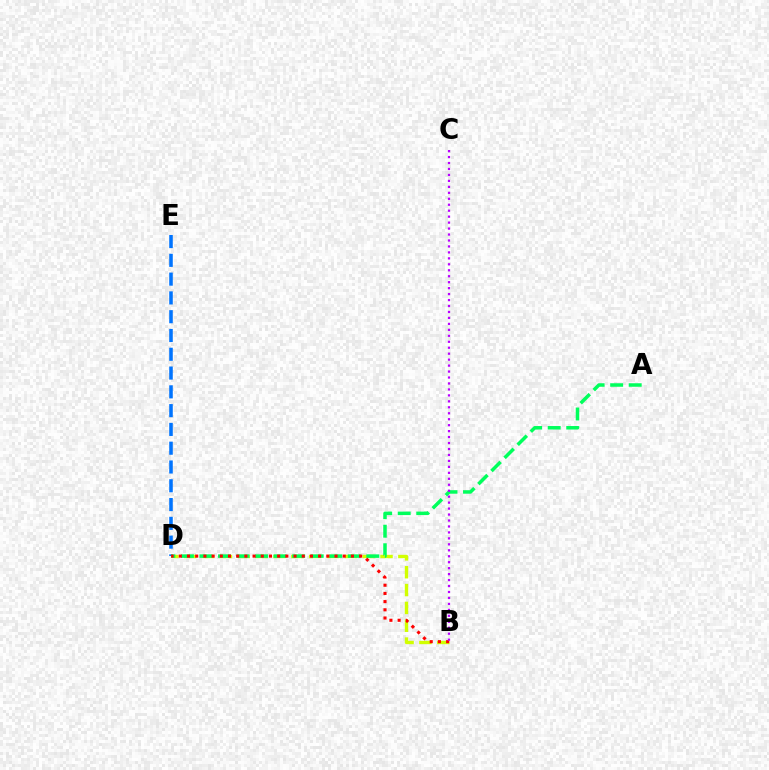{('B', 'D'): [{'color': '#d1ff00', 'line_style': 'dashed', 'thickness': 2.42}, {'color': '#ff0000', 'line_style': 'dotted', 'thickness': 2.23}], ('D', 'E'): [{'color': '#0074ff', 'line_style': 'dashed', 'thickness': 2.55}], ('A', 'D'): [{'color': '#00ff5c', 'line_style': 'dashed', 'thickness': 2.52}], ('B', 'C'): [{'color': '#b900ff', 'line_style': 'dotted', 'thickness': 1.62}]}